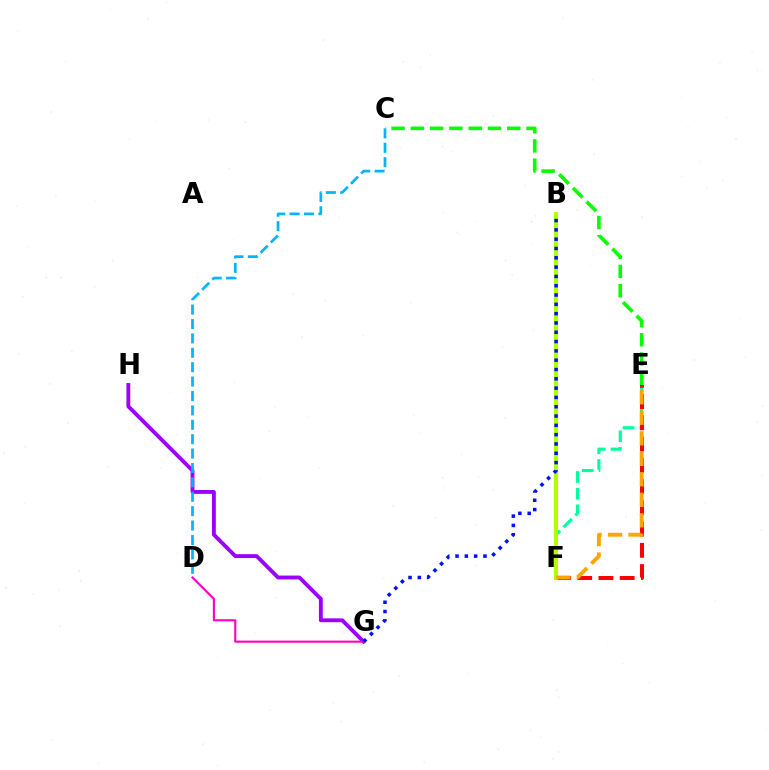{('E', 'F'): [{'color': '#00ff9d', 'line_style': 'dashed', 'thickness': 2.27}, {'color': '#ff0000', 'line_style': 'dashed', 'thickness': 2.89}, {'color': '#ffa500', 'line_style': 'dashed', 'thickness': 2.79}], ('G', 'H'): [{'color': '#9b00ff', 'line_style': 'solid', 'thickness': 2.77}], ('B', 'F'): [{'color': '#b3ff00', 'line_style': 'solid', 'thickness': 2.92}], ('C', 'D'): [{'color': '#00b5ff', 'line_style': 'dashed', 'thickness': 1.96}], ('D', 'G'): [{'color': '#ff00bd', 'line_style': 'solid', 'thickness': 1.52}], ('C', 'E'): [{'color': '#08ff00', 'line_style': 'dashed', 'thickness': 2.62}], ('B', 'G'): [{'color': '#0010ff', 'line_style': 'dotted', 'thickness': 2.53}]}